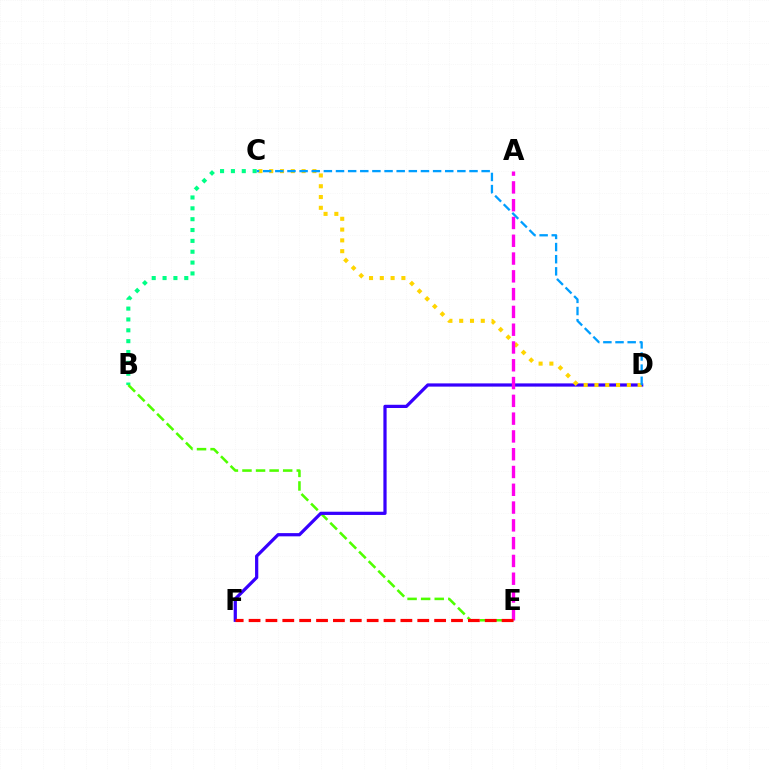{('B', 'C'): [{'color': '#00ff86', 'line_style': 'dotted', 'thickness': 2.95}], ('B', 'E'): [{'color': '#4fff00', 'line_style': 'dashed', 'thickness': 1.84}], ('D', 'F'): [{'color': '#3700ff', 'line_style': 'solid', 'thickness': 2.32}], ('C', 'D'): [{'color': '#ffd500', 'line_style': 'dotted', 'thickness': 2.93}, {'color': '#009eff', 'line_style': 'dashed', 'thickness': 1.65}], ('A', 'E'): [{'color': '#ff00ed', 'line_style': 'dashed', 'thickness': 2.42}], ('E', 'F'): [{'color': '#ff0000', 'line_style': 'dashed', 'thickness': 2.29}]}